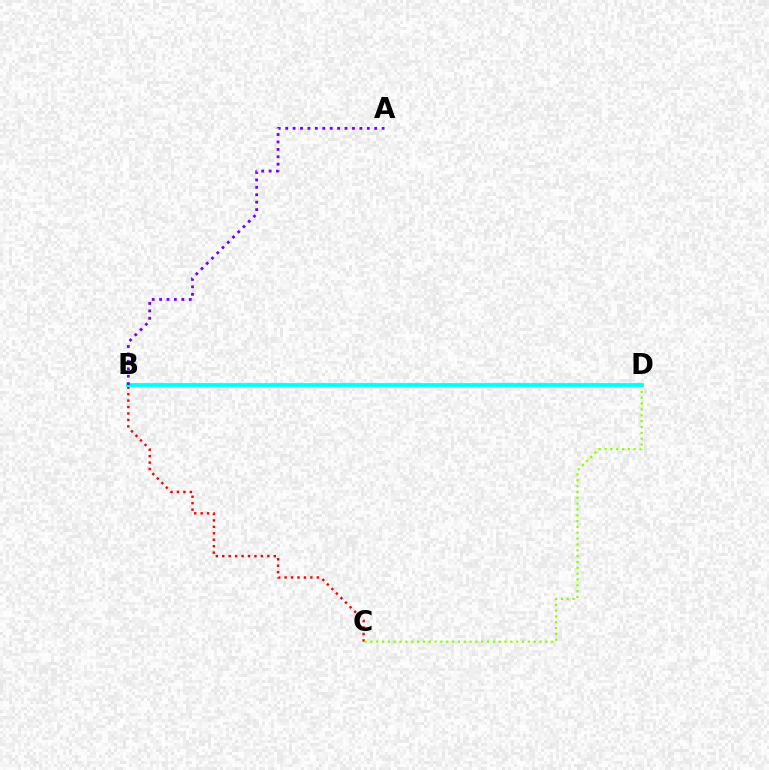{('B', 'C'): [{'color': '#ff0000', 'line_style': 'dotted', 'thickness': 1.75}], ('C', 'D'): [{'color': '#84ff00', 'line_style': 'dotted', 'thickness': 1.58}], ('B', 'D'): [{'color': '#00fff6', 'line_style': 'solid', 'thickness': 2.72}], ('A', 'B'): [{'color': '#7200ff', 'line_style': 'dotted', 'thickness': 2.02}]}